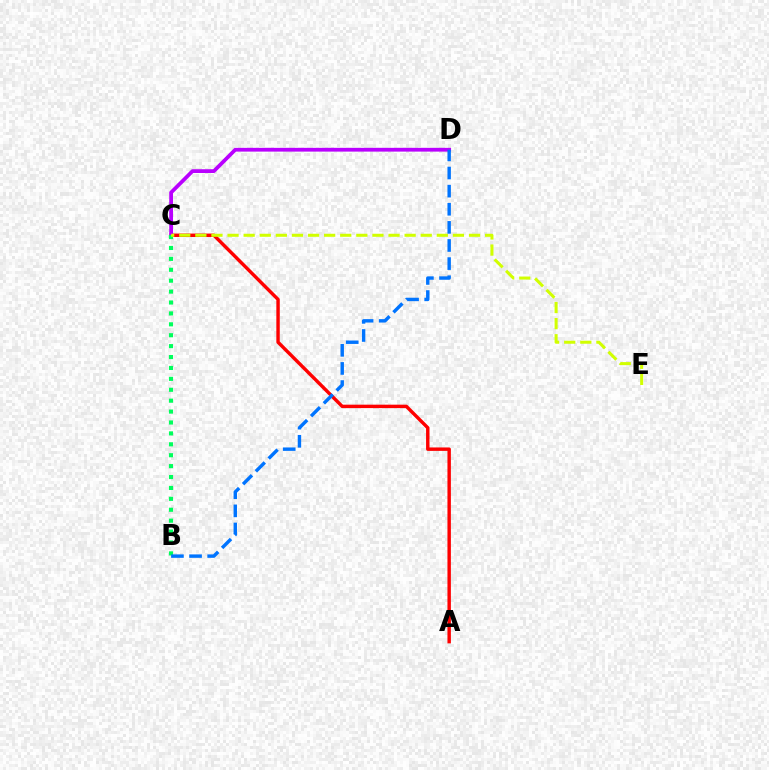{('A', 'C'): [{'color': '#ff0000', 'line_style': 'solid', 'thickness': 2.47}], ('C', 'D'): [{'color': '#b900ff', 'line_style': 'solid', 'thickness': 2.71}], ('B', 'C'): [{'color': '#00ff5c', 'line_style': 'dotted', 'thickness': 2.96}], ('C', 'E'): [{'color': '#d1ff00', 'line_style': 'dashed', 'thickness': 2.19}], ('B', 'D'): [{'color': '#0074ff', 'line_style': 'dashed', 'thickness': 2.46}]}